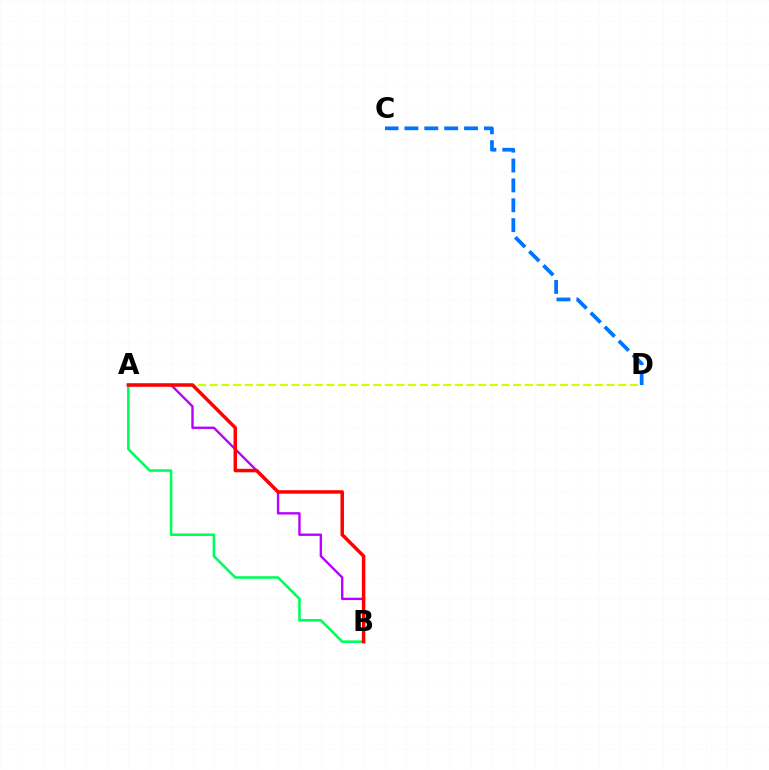{('A', 'D'): [{'color': '#d1ff00', 'line_style': 'dashed', 'thickness': 1.59}], ('A', 'B'): [{'color': '#b900ff', 'line_style': 'solid', 'thickness': 1.71}, {'color': '#00ff5c', 'line_style': 'solid', 'thickness': 1.87}, {'color': '#ff0000', 'line_style': 'solid', 'thickness': 2.51}], ('C', 'D'): [{'color': '#0074ff', 'line_style': 'dashed', 'thickness': 2.7}]}